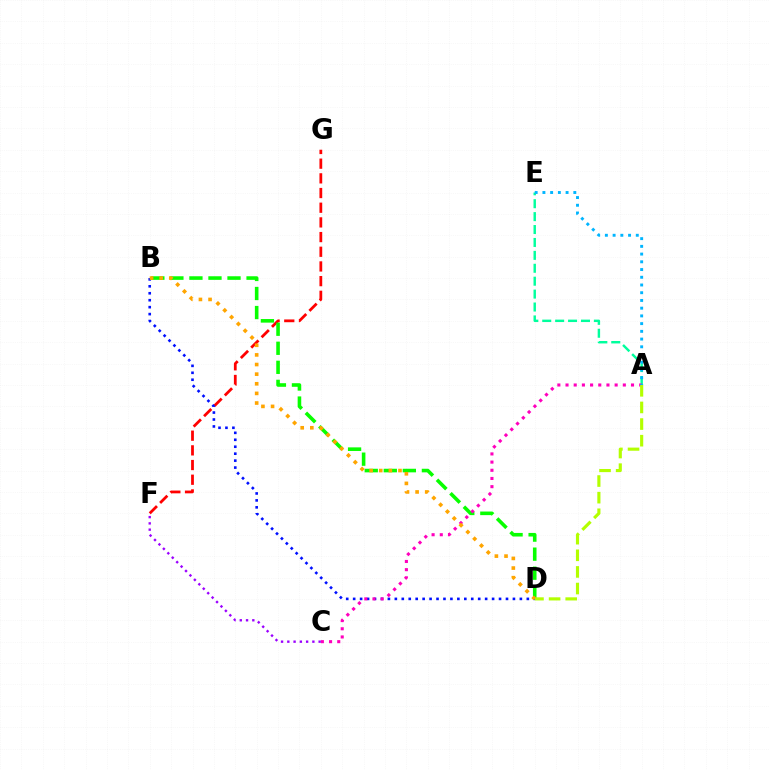{('F', 'G'): [{'color': '#ff0000', 'line_style': 'dashed', 'thickness': 1.99}], ('B', 'D'): [{'color': '#08ff00', 'line_style': 'dashed', 'thickness': 2.59}, {'color': '#0010ff', 'line_style': 'dotted', 'thickness': 1.89}, {'color': '#ffa500', 'line_style': 'dotted', 'thickness': 2.62}], ('A', 'E'): [{'color': '#00ff9d', 'line_style': 'dashed', 'thickness': 1.75}, {'color': '#00b5ff', 'line_style': 'dotted', 'thickness': 2.1}], ('A', 'C'): [{'color': '#ff00bd', 'line_style': 'dotted', 'thickness': 2.22}], ('C', 'F'): [{'color': '#9b00ff', 'line_style': 'dotted', 'thickness': 1.7}], ('A', 'D'): [{'color': '#b3ff00', 'line_style': 'dashed', 'thickness': 2.26}]}